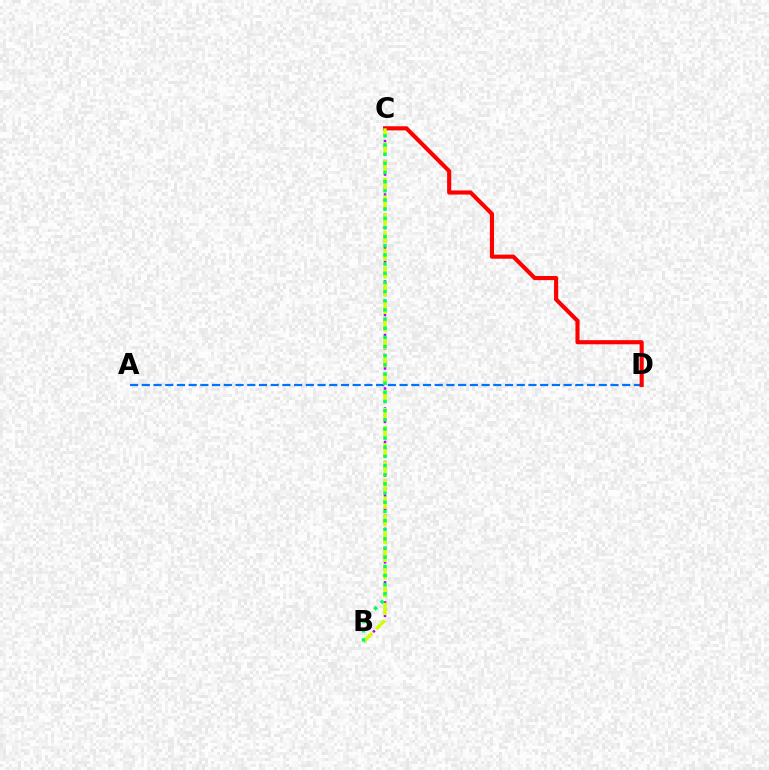{('A', 'D'): [{'color': '#0074ff', 'line_style': 'dashed', 'thickness': 1.59}], ('B', 'C'): [{'color': '#b900ff', 'line_style': 'dotted', 'thickness': 1.82}, {'color': '#d1ff00', 'line_style': 'dashed', 'thickness': 2.41}, {'color': '#00ff5c', 'line_style': 'dotted', 'thickness': 2.49}], ('C', 'D'): [{'color': '#ff0000', 'line_style': 'solid', 'thickness': 2.97}]}